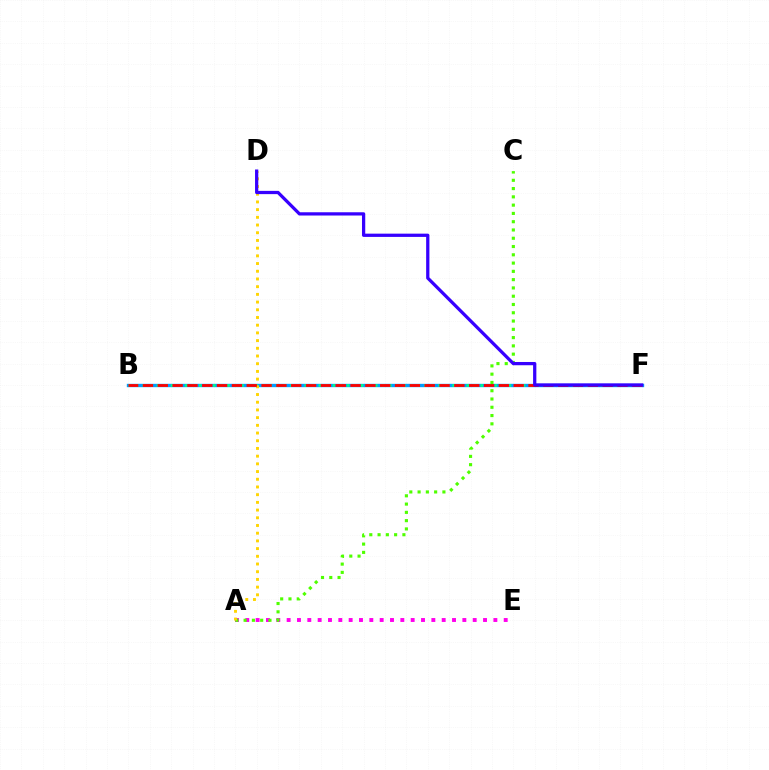{('A', 'E'): [{'color': '#ff00ed', 'line_style': 'dotted', 'thickness': 2.81}], ('B', 'F'): [{'color': '#009eff', 'line_style': 'solid', 'thickness': 2.42}, {'color': '#00ff86', 'line_style': 'dotted', 'thickness': 1.91}, {'color': '#ff0000', 'line_style': 'dashed', 'thickness': 2.01}], ('A', 'C'): [{'color': '#4fff00', 'line_style': 'dotted', 'thickness': 2.25}], ('A', 'D'): [{'color': '#ffd500', 'line_style': 'dotted', 'thickness': 2.09}], ('D', 'F'): [{'color': '#3700ff', 'line_style': 'solid', 'thickness': 2.34}]}